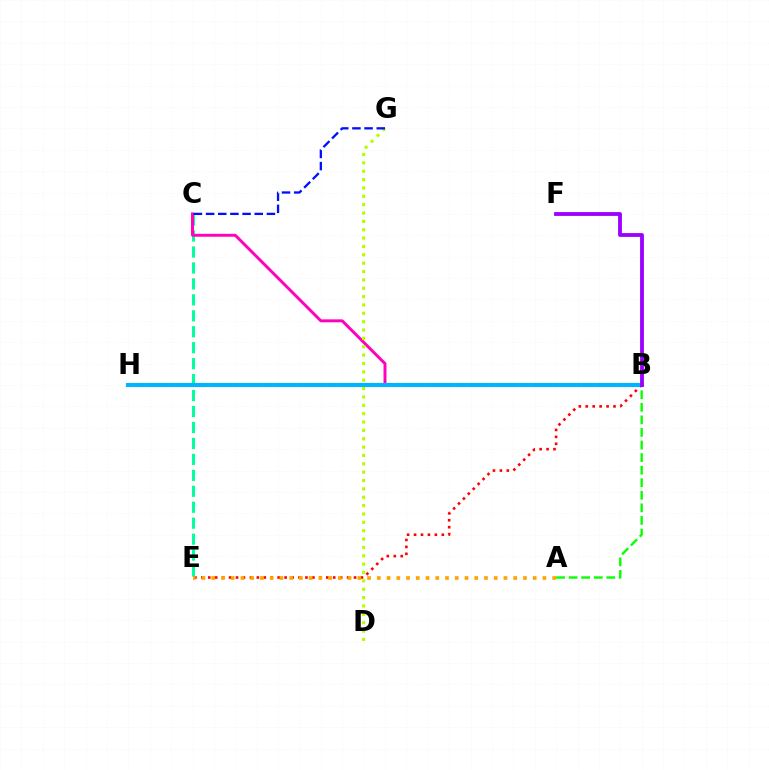{('C', 'E'): [{'color': '#00ff9d', 'line_style': 'dashed', 'thickness': 2.17}], ('A', 'B'): [{'color': '#08ff00', 'line_style': 'dashed', 'thickness': 1.71}], ('B', 'C'): [{'color': '#ff00bd', 'line_style': 'solid', 'thickness': 2.13}], ('D', 'G'): [{'color': '#b3ff00', 'line_style': 'dotted', 'thickness': 2.27}], ('C', 'G'): [{'color': '#0010ff', 'line_style': 'dashed', 'thickness': 1.65}], ('B', 'E'): [{'color': '#ff0000', 'line_style': 'dotted', 'thickness': 1.89}], ('B', 'H'): [{'color': '#00b5ff', 'line_style': 'solid', 'thickness': 2.94}], ('A', 'E'): [{'color': '#ffa500', 'line_style': 'dotted', 'thickness': 2.65}], ('B', 'F'): [{'color': '#9b00ff', 'line_style': 'solid', 'thickness': 2.75}]}